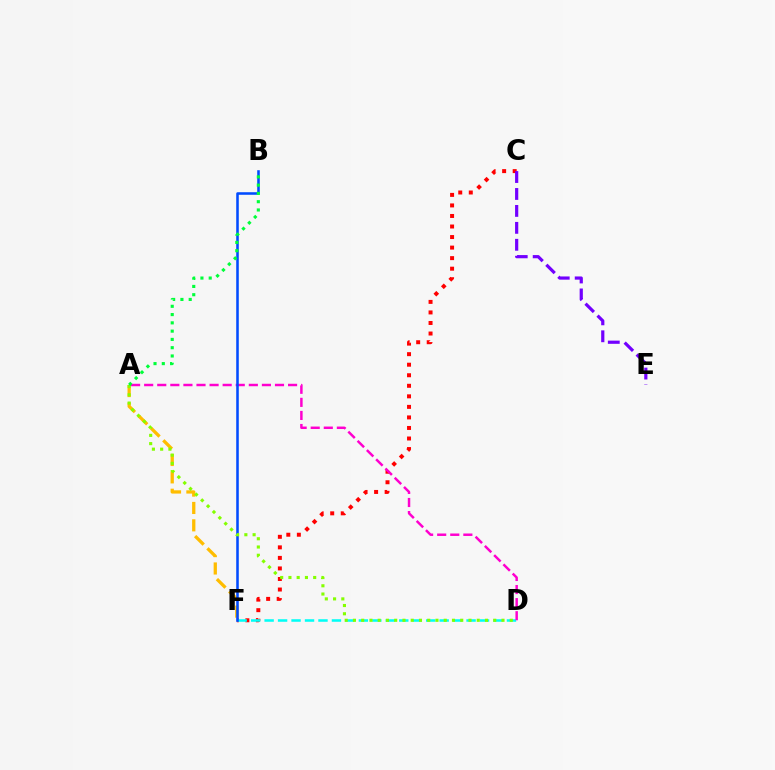{('C', 'F'): [{'color': '#ff0000', 'line_style': 'dotted', 'thickness': 2.86}], ('A', 'F'): [{'color': '#ffbd00', 'line_style': 'dashed', 'thickness': 2.36}], ('D', 'F'): [{'color': '#00fff6', 'line_style': 'dashed', 'thickness': 1.83}], ('A', 'D'): [{'color': '#ff00cf', 'line_style': 'dashed', 'thickness': 1.78}, {'color': '#84ff00', 'line_style': 'dotted', 'thickness': 2.24}], ('B', 'F'): [{'color': '#004bff', 'line_style': 'solid', 'thickness': 1.84}], ('C', 'E'): [{'color': '#7200ff', 'line_style': 'dashed', 'thickness': 2.3}], ('A', 'B'): [{'color': '#00ff39', 'line_style': 'dotted', 'thickness': 2.25}]}